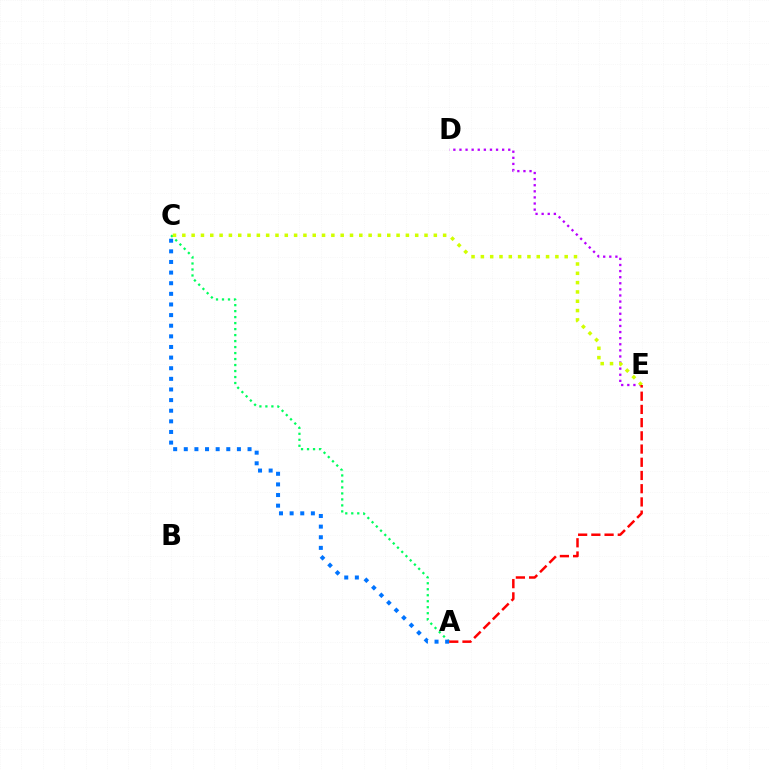{('D', 'E'): [{'color': '#b900ff', 'line_style': 'dotted', 'thickness': 1.66}], ('A', 'C'): [{'color': '#00ff5c', 'line_style': 'dotted', 'thickness': 1.63}, {'color': '#0074ff', 'line_style': 'dotted', 'thickness': 2.89}], ('C', 'E'): [{'color': '#d1ff00', 'line_style': 'dotted', 'thickness': 2.53}], ('A', 'E'): [{'color': '#ff0000', 'line_style': 'dashed', 'thickness': 1.8}]}